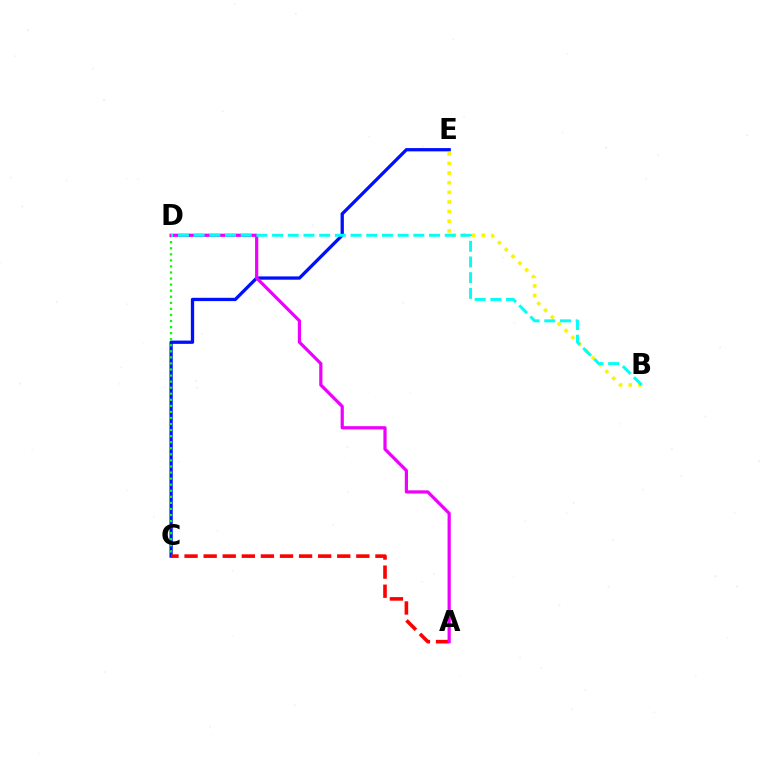{('C', 'E'): [{'color': '#0010ff', 'line_style': 'solid', 'thickness': 2.37}], ('A', 'C'): [{'color': '#ff0000', 'line_style': 'dashed', 'thickness': 2.59}], ('C', 'D'): [{'color': '#08ff00', 'line_style': 'dotted', 'thickness': 1.65}], ('B', 'E'): [{'color': '#fcf500', 'line_style': 'dotted', 'thickness': 2.62}], ('A', 'D'): [{'color': '#ee00ff', 'line_style': 'solid', 'thickness': 2.31}], ('B', 'D'): [{'color': '#00fff6', 'line_style': 'dashed', 'thickness': 2.13}]}